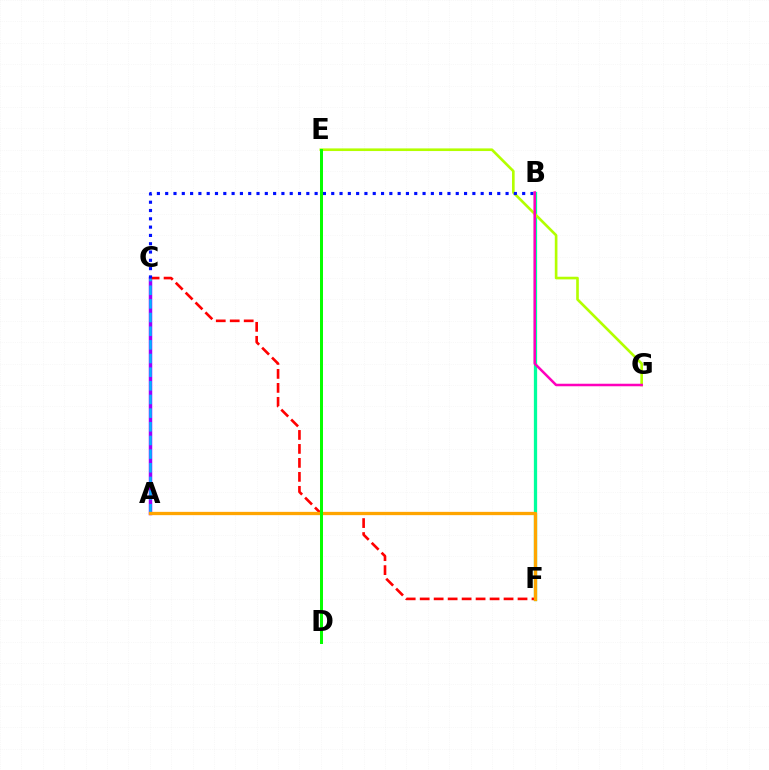{('B', 'F'): [{'color': '#00ff9d', 'line_style': 'solid', 'thickness': 2.35}], ('A', 'C'): [{'color': '#9b00ff', 'line_style': 'solid', 'thickness': 2.5}, {'color': '#00b5ff', 'line_style': 'dashed', 'thickness': 1.86}], ('C', 'F'): [{'color': '#ff0000', 'line_style': 'dashed', 'thickness': 1.9}], ('E', 'G'): [{'color': '#b3ff00', 'line_style': 'solid', 'thickness': 1.9}], ('B', 'C'): [{'color': '#0010ff', 'line_style': 'dotted', 'thickness': 2.26}], ('B', 'G'): [{'color': '#ff00bd', 'line_style': 'solid', 'thickness': 1.82}], ('A', 'F'): [{'color': '#ffa500', 'line_style': 'solid', 'thickness': 2.37}], ('D', 'E'): [{'color': '#08ff00', 'line_style': 'solid', 'thickness': 2.17}]}